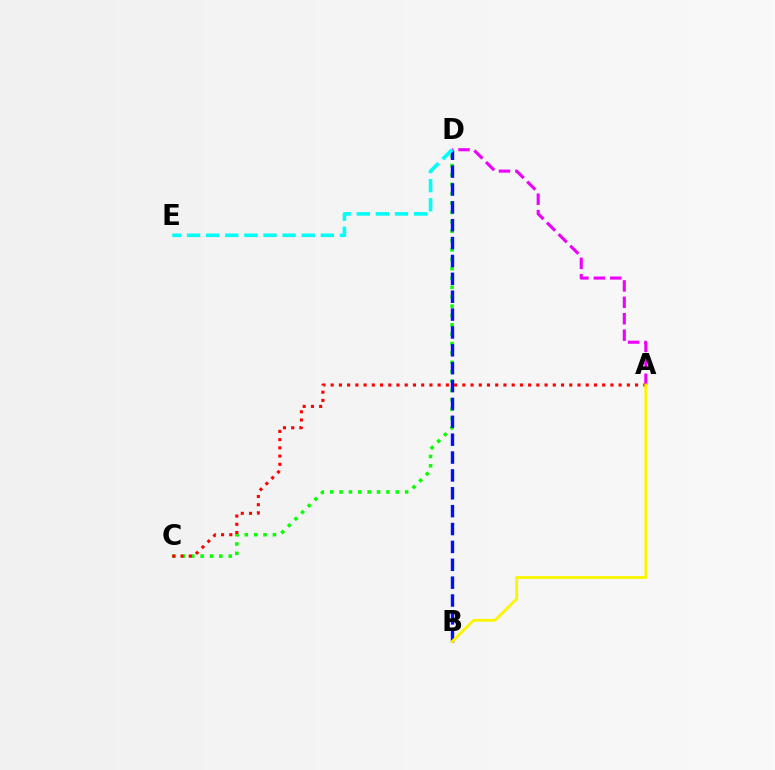{('A', 'D'): [{'color': '#ee00ff', 'line_style': 'dashed', 'thickness': 2.23}], ('C', 'D'): [{'color': '#08ff00', 'line_style': 'dotted', 'thickness': 2.55}], ('B', 'D'): [{'color': '#0010ff', 'line_style': 'dashed', 'thickness': 2.43}], ('A', 'C'): [{'color': '#ff0000', 'line_style': 'dotted', 'thickness': 2.24}], ('A', 'B'): [{'color': '#fcf500', 'line_style': 'solid', 'thickness': 2.06}], ('D', 'E'): [{'color': '#00fff6', 'line_style': 'dashed', 'thickness': 2.6}]}